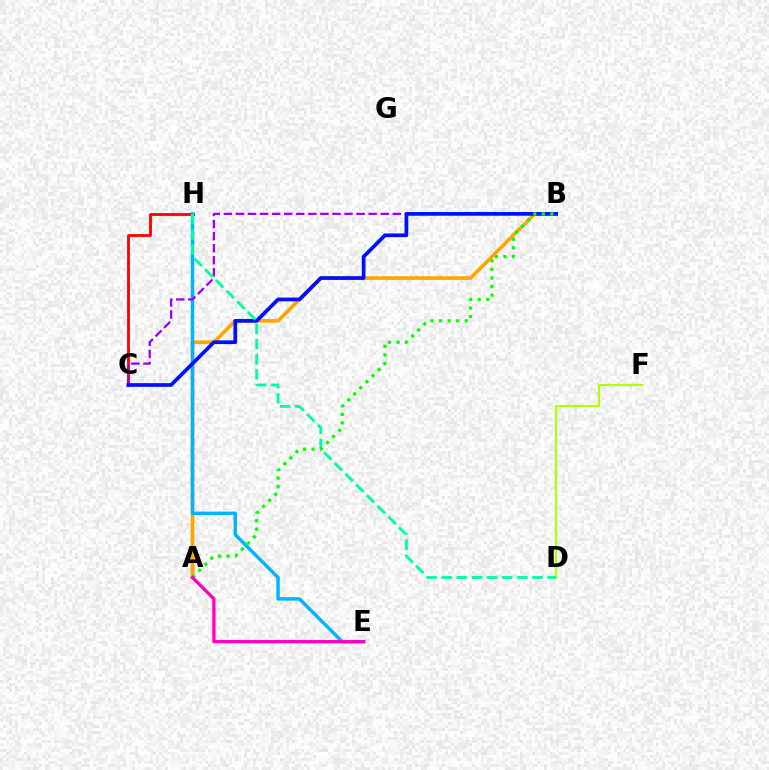{('A', 'B'): [{'color': '#ffa500', 'line_style': 'solid', 'thickness': 2.65}, {'color': '#08ff00', 'line_style': 'dotted', 'thickness': 2.33}], ('C', 'H'): [{'color': '#ff0000', 'line_style': 'solid', 'thickness': 2.03}], ('E', 'H'): [{'color': '#00b5ff', 'line_style': 'solid', 'thickness': 2.49}], ('B', 'C'): [{'color': '#9b00ff', 'line_style': 'dashed', 'thickness': 1.64}, {'color': '#0010ff', 'line_style': 'solid', 'thickness': 2.67}], ('D', 'F'): [{'color': '#b3ff00', 'line_style': 'solid', 'thickness': 1.52}], ('D', 'H'): [{'color': '#00ff9d', 'line_style': 'dashed', 'thickness': 2.06}], ('A', 'E'): [{'color': '#ff00bd', 'line_style': 'solid', 'thickness': 2.36}]}